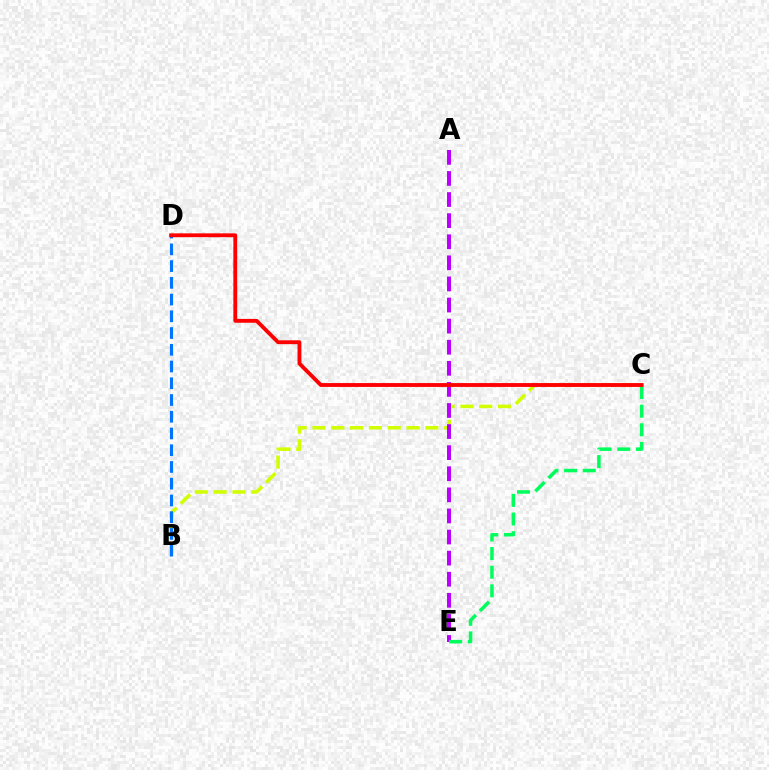{('B', 'C'): [{'color': '#d1ff00', 'line_style': 'dashed', 'thickness': 2.56}], ('A', 'E'): [{'color': '#b900ff', 'line_style': 'dashed', 'thickness': 2.87}], ('C', 'E'): [{'color': '#00ff5c', 'line_style': 'dashed', 'thickness': 2.53}], ('B', 'D'): [{'color': '#0074ff', 'line_style': 'dashed', 'thickness': 2.27}], ('C', 'D'): [{'color': '#ff0000', 'line_style': 'solid', 'thickness': 2.77}]}